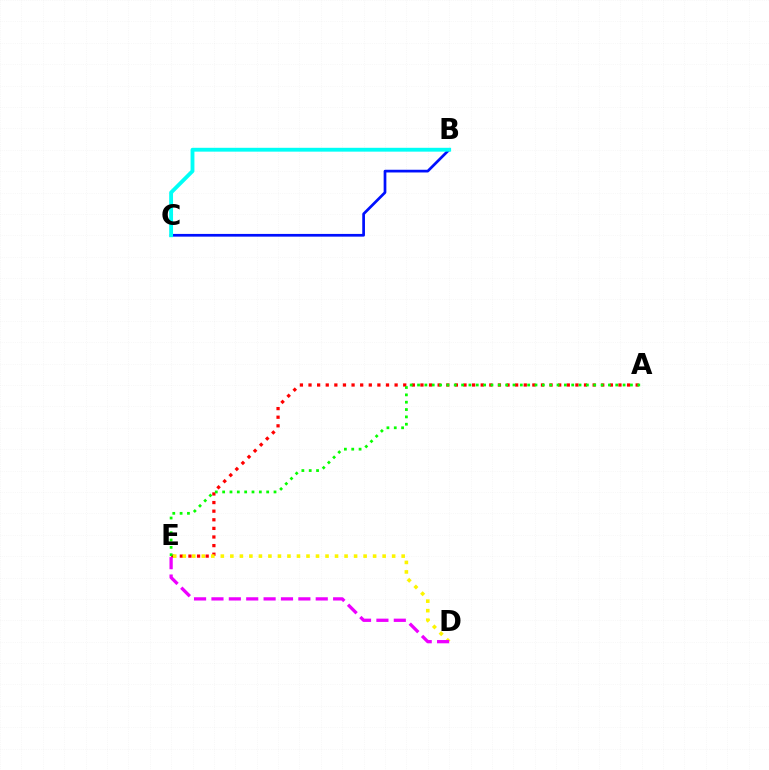{('B', 'C'): [{'color': '#0010ff', 'line_style': 'solid', 'thickness': 1.95}, {'color': '#00fff6', 'line_style': 'solid', 'thickness': 2.77}], ('A', 'E'): [{'color': '#ff0000', 'line_style': 'dotted', 'thickness': 2.34}, {'color': '#08ff00', 'line_style': 'dotted', 'thickness': 1.99}], ('D', 'E'): [{'color': '#fcf500', 'line_style': 'dotted', 'thickness': 2.59}, {'color': '#ee00ff', 'line_style': 'dashed', 'thickness': 2.36}]}